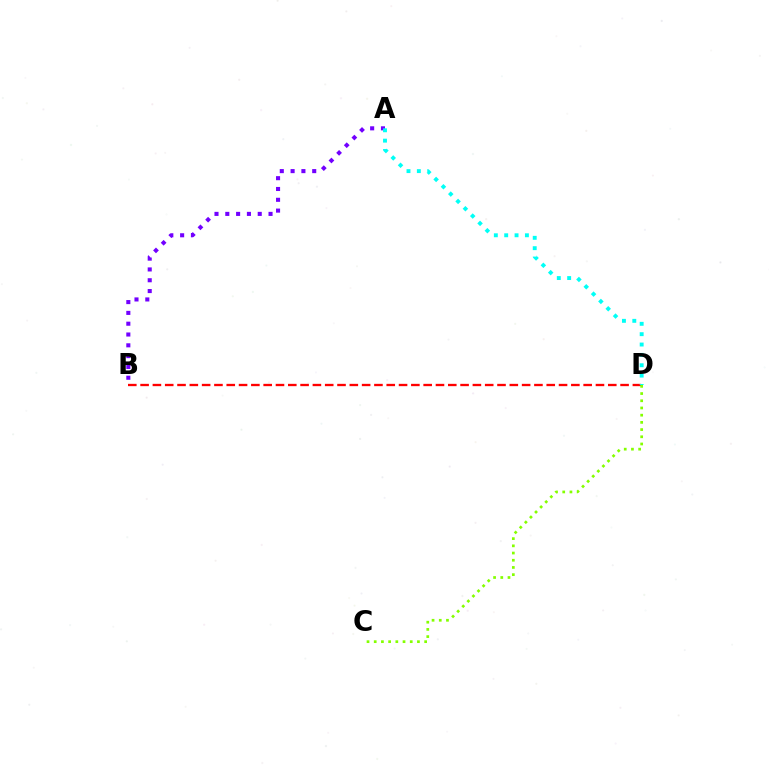{('B', 'D'): [{'color': '#ff0000', 'line_style': 'dashed', 'thickness': 1.67}], ('A', 'B'): [{'color': '#7200ff', 'line_style': 'dotted', 'thickness': 2.94}], ('C', 'D'): [{'color': '#84ff00', 'line_style': 'dotted', 'thickness': 1.96}], ('A', 'D'): [{'color': '#00fff6', 'line_style': 'dotted', 'thickness': 2.81}]}